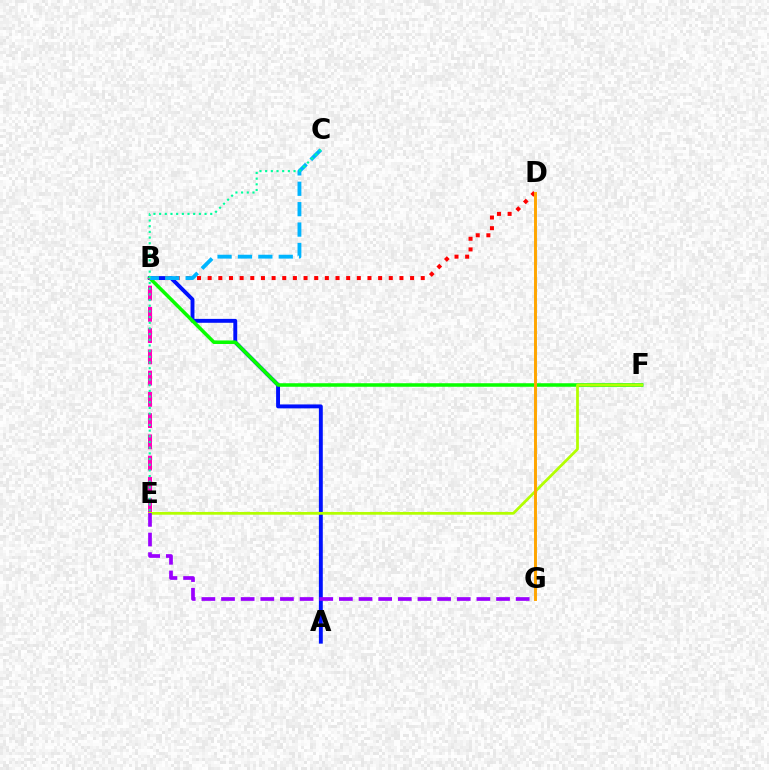{('A', 'B'): [{'color': '#0010ff', 'line_style': 'solid', 'thickness': 2.81}], ('B', 'F'): [{'color': '#08ff00', 'line_style': 'solid', 'thickness': 2.54}], ('B', 'D'): [{'color': '#ff0000', 'line_style': 'dotted', 'thickness': 2.89}], ('B', 'E'): [{'color': '#ff00bd', 'line_style': 'dashed', 'thickness': 2.89}], ('E', 'F'): [{'color': '#b3ff00', 'line_style': 'solid', 'thickness': 1.99}], ('B', 'C'): [{'color': '#00b5ff', 'line_style': 'dashed', 'thickness': 2.77}], ('C', 'E'): [{'color': '#00ff9d', 'line_style': 'dotted', 'thickness': 1.54}], ('E', 'G'): [{'color': '#9b00ff', 'line_style': 'dashed', 'thickness': 2.67}], ('D', 'G'): [{'color': '#ffa500', 'line_style': 'solid', 'thickness': 2.12}]}